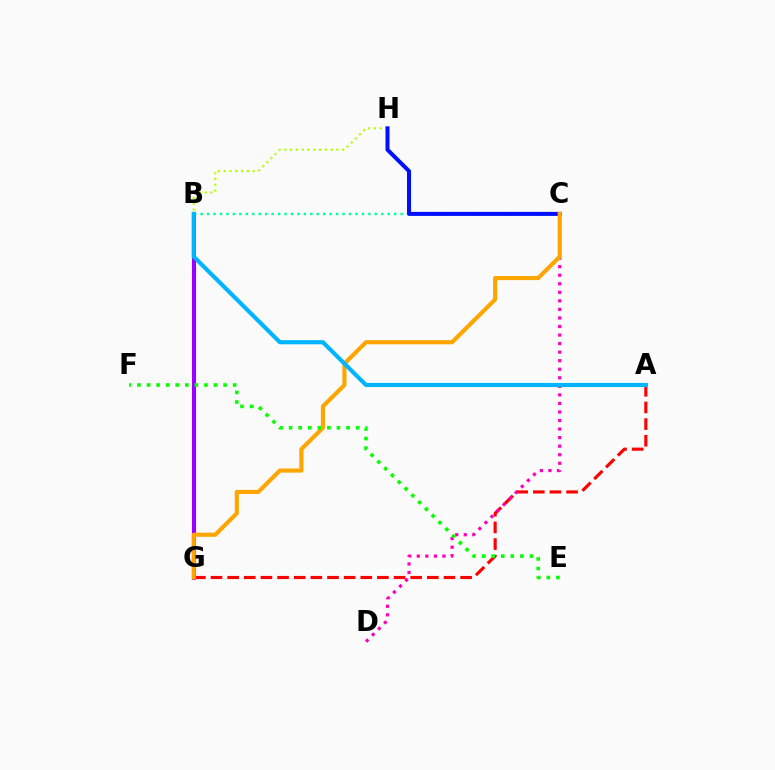{('G', 'H'): [{'color': '#b3ff00', 'line_style': 'dotted', 'thickness': 1.57}], ('B', 'G'): [{'color': '#9b00ff', 'line_style': 'solid', 'thickness': 2.93}], ('A', 'G'): [{'color': '#ff0000', 'line_style': 'dashed', 'thickness': 2.26}], ('B', 'C'): [{'color': '#00ff9d', 'line_style': 'dotted', 'thickness': 1.75}], ('C', 'H'): [{'color': '#0010ff', 'line_style': 'solid', 'thickness': 2.91}], ('C', 'D'): [{'color': '#ff00bd', 'line_style': 'dotted', 'thickness': 2.32}], ('C', 'G'): [{'color': '#ffa500', 'line_style': 'solid', 'thickness': 2.97}], ('A', 'B'): [{'color': '#00b5ff', 'line_style': 'solid', 'thickness': 2.97}], ('E', 'F'): [{'color': '#08ff00', 'line_style': 'dotted', 'thickness': 2.6}]}